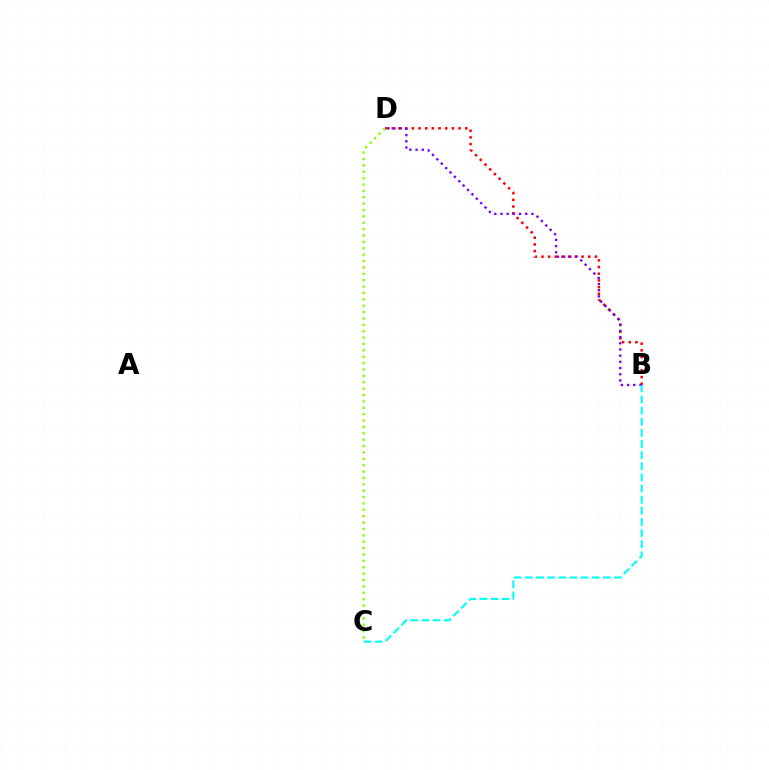{('B', 'D'): [{'color': '#ff0000', 'line_style': 'dotted', 'thickness': 1.81}, {'color': '#7200ff', 'line_style': 'dotted', 'thickness': 1.68}], ('C', 'D'): [{'color': '#84ff00', 'line_style': 'dotted', 'thickness': 1.73}], ('B', 'C'): [{'color': '#00fff6', 'line_style': 'dashed', 'thickness': 1.51}]}